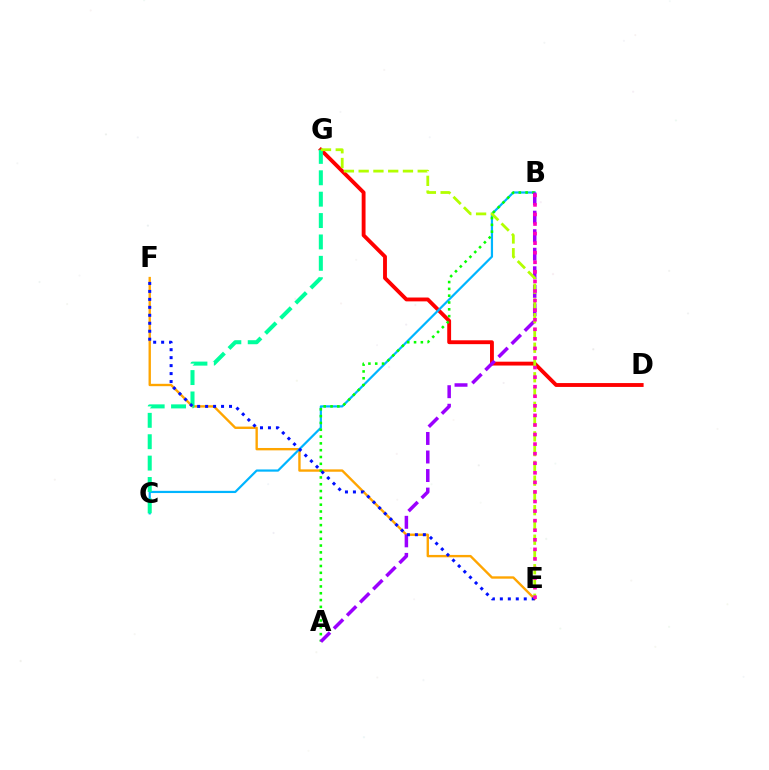{('D', 'G'): [{'color': '#ff0000', 'line_style': 'solid', 'thickness': 2.78}], ('E', 'F'): [{'color': '#ffa500', 'line_style': 'solid', 'thickness': 1.71}, {'color': '#0010ff', 'line_style': 'dotted', 'thickness': 2.16}], ('B', 'C'): [{'color': '#00b5ff', 'line_style': 'solid', 'thickness': 1.59}], ('C', 'G'): [{'color': '#00ff9d', 'line_style': 'dashed', 'thickness': 2.91}], ('A', 'B'): [{'color': '#08ff00', 'line_style': 'dotted', 'thickness': 1.85}, {'color': '#9b00ff', 'line_style': 'dashed', 'thickness': 2.52}], ('E', 'G'): [{'color': '#b3ff00', 'line_style': 'dashed', 'thickness': 2.01}], ('B', 'E'): [{'color': '#ff00bd', 'line_style': 'dotted', 'thickness': 2.6}]}